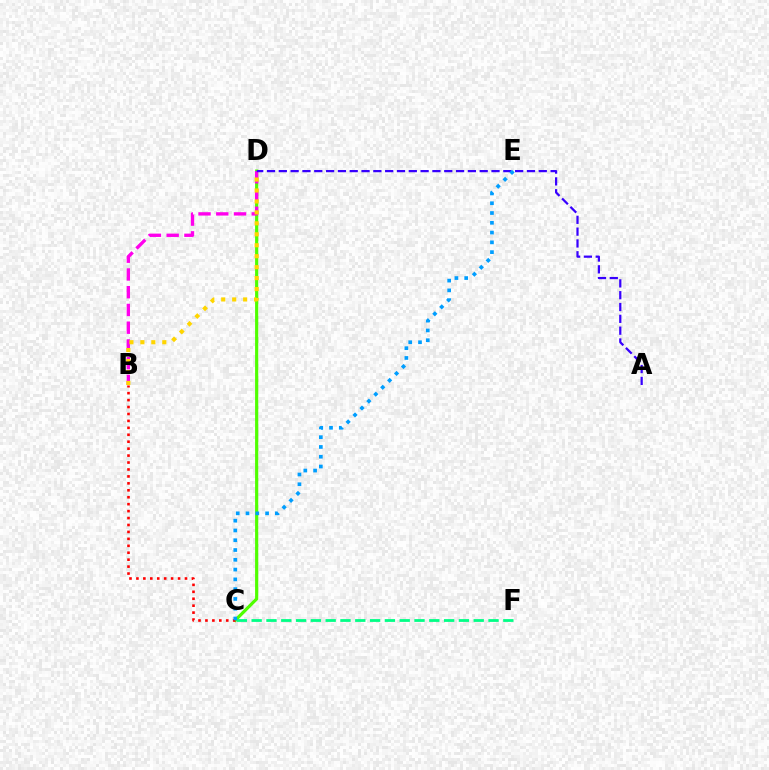{('C', 'D'): [{'color': '#4fff00', 'line_style': 'solid', 'thickness': 2.29}], ('B', 'D'): [{'color': '#ff00ed', 'line_style': 'dashed', 'thickness': 2.41}, {'color': '#ffd500', 'line_style': 'dotted', 'thickness': 2.98}], ('A', 'D'): [{'color': '#3700ff', 'line_style': 'dashed', 'thickness': 1.61}], ('C', 'F'): [{'color': '#00ff86', 'line_style': 'dashed', 'thickness': 2.01}], ('B', 'C'): [{'color': '#ff0000', 'line_style': 'dotted', 'thickness': 1.89}], ('C', 'E'): [{'color': '#009eff', 'line_style': 'dotted', 'thickness': 2.66}]}